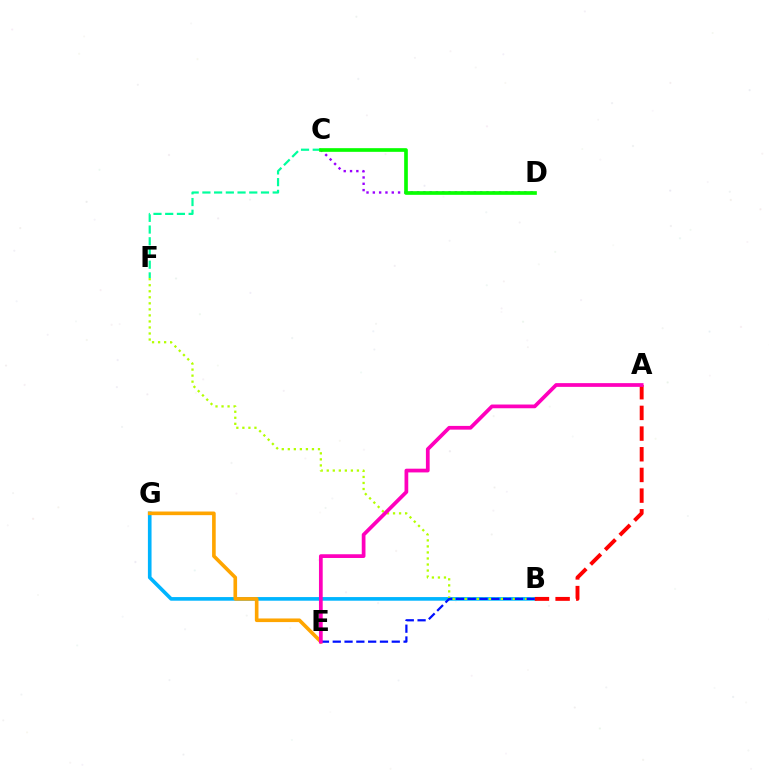{('B', 'G'): [{'color': '#00b5ff', 'line_style': 'solid', 'thickness': 2.62}], ('E', 'G'): [{'color': '#ffa500', 'line_style': 'solid', 'thickness': 2.61}], ('A', 'B'): [{'color': '#ff0000', 'line_style': 'dashed', 'thickness': 2.81}], ('B', 'F'): [{'color': '#b3ff00', 'line_style': 'dotted', 'thickness': 1.64}], ('C', 'D'): [{'color': '#9b00ff', 'line_style': 'dotted', 'thickness': 1.71}, {'color': '#08ff00', 'line_style': 'solid', 'thickness': 2.65}], ('C', 'F'): [{'color': '#00ff9d', 'line_style': 'dashed', 'thickness': 1.59}], ('B', 'E'): [{'color': '#0010ff', 'line_style': 'dashed', 'thickness': 1.6}], ('A', 'E'): [{'color': '#ff00bd', 'line_style': 'solid', 'thickness': 2.69}]}